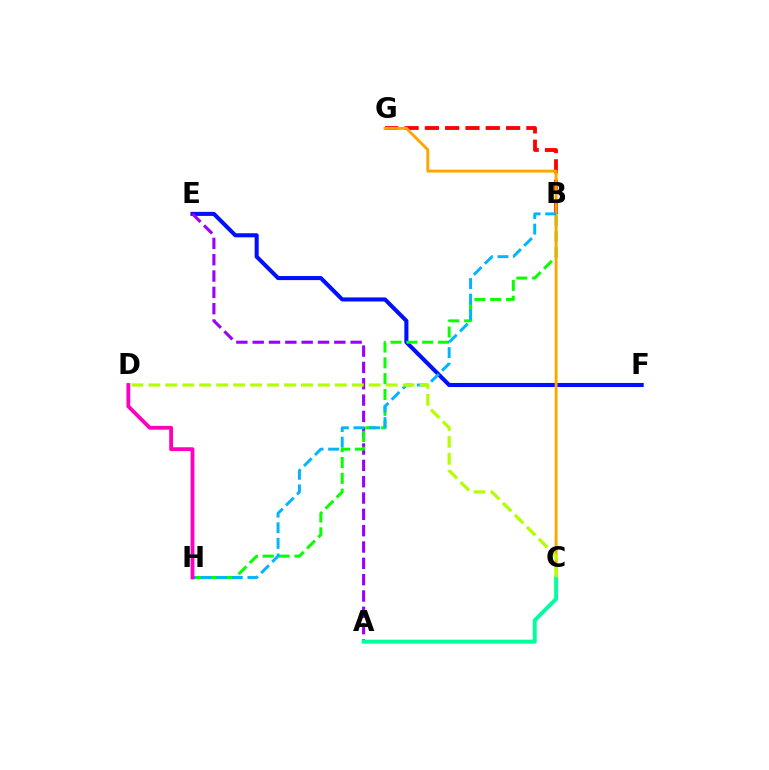{('E', 'F'): [{'color': '#0010ff', 'line_style': 'solid', 'thickness': 2.93}], ('A', 'E'): [{'color': '#9b00ff', 'line_style': 'dashed', 'thickness': 2.22}], ('B', 'G'): [{'color': '#ff0000', 'line_style': 'dashed', 'thickness': 2.76}], ('B', 'H'): [{'color': '#08ff00', 'line_style': 'dashed', 'thickness': 2.15}, {'color': '#00b5ff', 'line_style': 'dashed', 'thickness': 2.12}], ('C', 'G'): [{'color': '#ffa500', 'line_style': 'solid', 'thickness': 2.09}], ('A', 'C'): [{'color': '#00ff9d', 'line_style': 'solid', 'thickness': 2.84}], ('C', 'D'): [{'color': '#b3ff00', 'line_style': 'dashed', 'thickness': 2.3}], ('D', 'H'): [{'color': '#ff00bd', 'line_style': 'solid', 'thickness': 2.74}]}